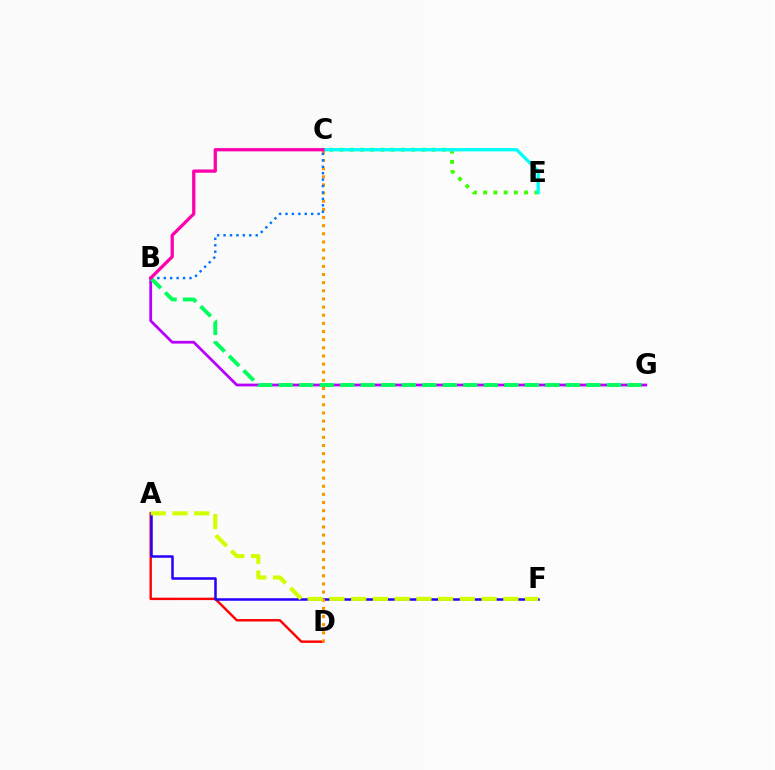{('C', 'E'): [{'color': '#3dff00', 'line_style': 'dotted', 'thickness': 2.78}, {'color': '#00fff6', 'line_style': 'solid', 'thickness': 2.38}], ('A', 'D'): [{'color': '#ff0000', 'line_style': 'solid', 'thickness': 1.73}], ('A', 'F'): [{'color': '#2500ff', 'line_style': 'solid', 'thickness': 1.81}, {'color': '#d1ff00', 'line_style': 'dashed', 'thickness': 2.95}], ('C', 'D'): [{'color': '#ff9400', 'line_style': 'dotted', 'thickness': 2.21}], ('B', 'G'): [{'color': '#b900ff', 'line_style': 'solid', 'thickness': 2.0}, {'color': '#00ff5c', 'line_style': 'dashed', 'thickness': 2.79}], ('B', 'C'): [{'color': '#0074ff', 'line_style': 'dotted', 'thickness': 1.75}, {'color': '#ff00ac', 'line_style': 'solid', 'thickness': 2.35}]}